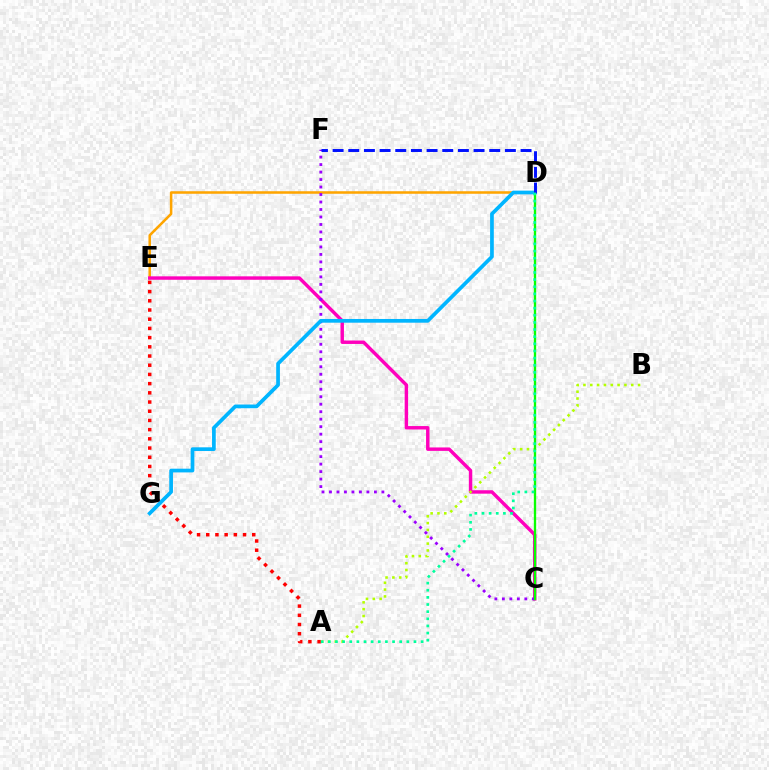{('D', 'E'): [{'color': '#ffa500', 'line_style': 'solid', 'thickness': 1.83}], ('C', 'E'): [{'color': '#ff00bd', 'line_style': 'solid', 'thickness': 2.48}], ('A', 'B'): [{'color': '#b3ff00', 'line_style': 'dotted', 'thickness': 1.86}], ('C', 'F'): [{'color': '#9b00ff', 'line_style': 'dotted', 'thickness': 2.03}], ('A', 'E'): [{'color': '#ff0000', 'line_style': 'dotted', 'thickness': 2.5}], ('C', 'D'): [{'color': '#08ff00', 'line_style': 'solid', 'thickness': 1.67}], ('D', 'G'): [{'color': '#00b5ff', 'line_style': 'solid', 'thickness': 2.67}], ('D', 'F'): [{'color': '#0010ff', 'line_style': 'dashed', 'thickness': 2.13}], ('A', 'D'): [{'color': '#00ff9d', 'line_style': 'dotted', 'thickness': 1.94}]}